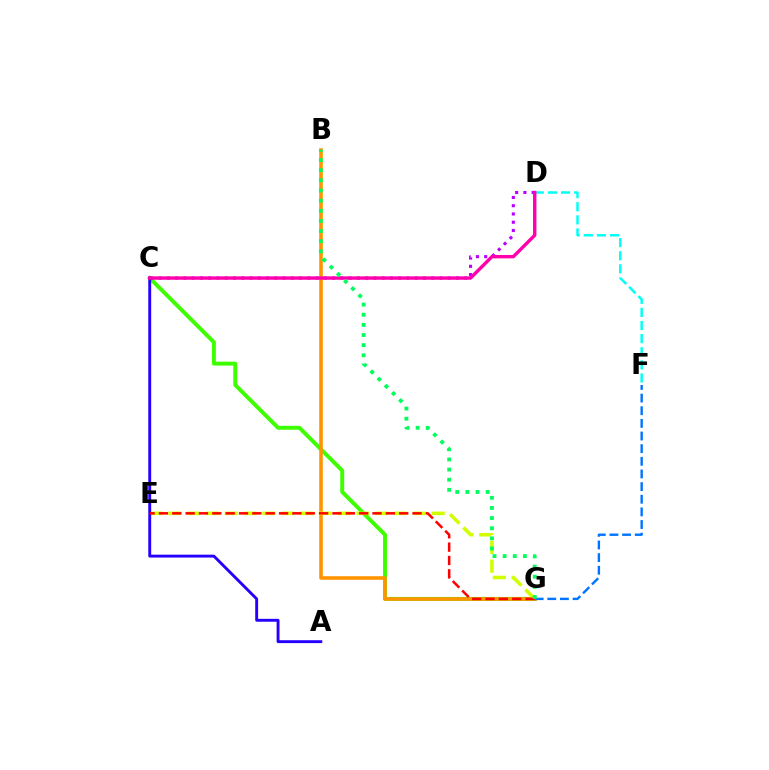{('C', 'G'): [{'color': '#3dff00', 'line_style': 'solid', 'thickness': 2.83}], ('B', 'G'): [{'color': '#ff9400', 'line_style': 'solid', 'thickness': 2.58}, {'color': '#00ff5c', 'line_style': 'dotted', 'thickness': 2.76}], ('C', 'D'): [{'color': '#b900ff', 'line_style': 'dotted', 'thickness': 2.24}, {'color': '#ff00ac', 'line_style': 'solid', 'thickness': 2.44}], ('F', 'G'): [{'color': '#0074ff', 'line_style': 'dashed', 'thickness': 1.72}], ('E', 'G'): [{'color': '#d1ff00', 'line_style': 'dashed', 'thickness': 2.56}, {'color': '#ff0000', 'line_style': 'dashed', 'thickness': 1.81}], ('D', 'F'): [{'color': '#00fff6', 'line_style': 'dashed', 'thickness': 1.78}], ('A', 'C'): [{'color': '#2500ff', 'line_style': 'solid', 'thickness': 2.09}]}